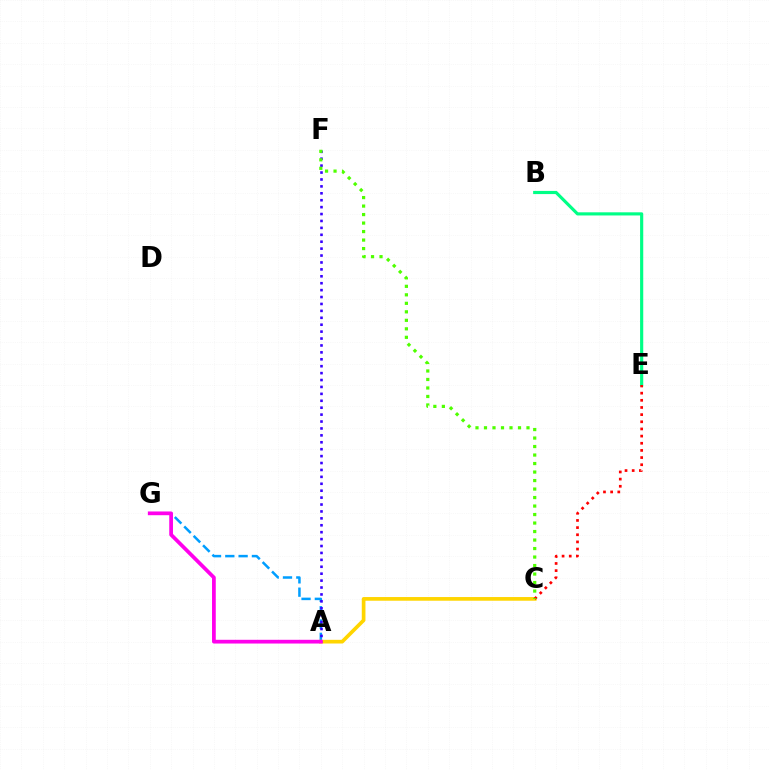{('A', 'G'): [{'color': '#009eff', 'line_style': 'dashed', 'thickness': 1.81}, {'color': '#ff00ed', 'line_style': 'solid', 'thickness': 2.69}], ('A', 'C'): [{'color': '#ffd500', 'line_style': 'solid', 'thickness': 2.65}], ('A', 'F'): [{'color': '#3700ff', 'line_style': 'dotted', 'thickness': 1.88}], ('B', 'E'): [{'color': '#00ff86', 'line_style': 'solid', 'thickness': 2.27}], ('C', 'E'): [{'color': '#ff0000', 'line_style': 'dotted', 'thickness': 1.94}], ('C', 'F'): [{'color': '#4fff00', 'line_style': 'dotted', 'thickness': 2.31}]}